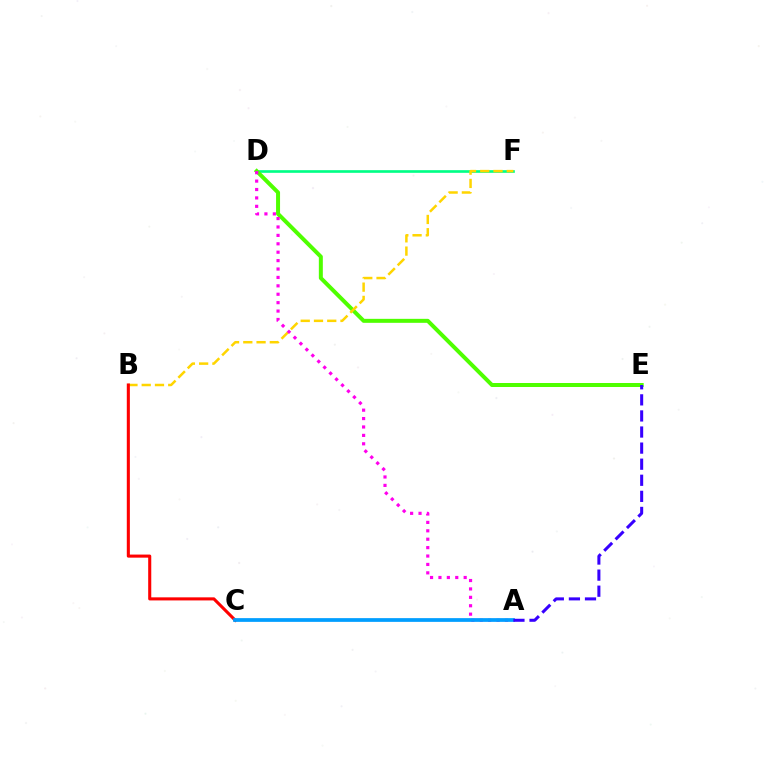{('D', 'F'): [{'color': '#00ff86', 'line_style': 'solid', 'thickness': 1.91}], ('D', 'E'): [{'color': '#4fff00', 'line_style': 'solid', 'thickness': 2.87}], ('B', 'F'): [{'color': '#ffd500', 'line_style': 'dashed', 'thickness': 1.8}], ('A', 'D'): [{'color': '#ff00ed', 'line_style': 'dotted', 'thickness': 2.28}], ('B', 'C'): [{'color': '#ff0000', 'line_style': 'solid', 'thickness': 2.22}], ('A', 'C'): [{'color': '#009eff', 'line_style': 'solid', 'thickness': 2.69}], ('A', 'E'): [{'color': '#3700ff', 'line_style': 'dashed', 'thickness': 2.18}]}